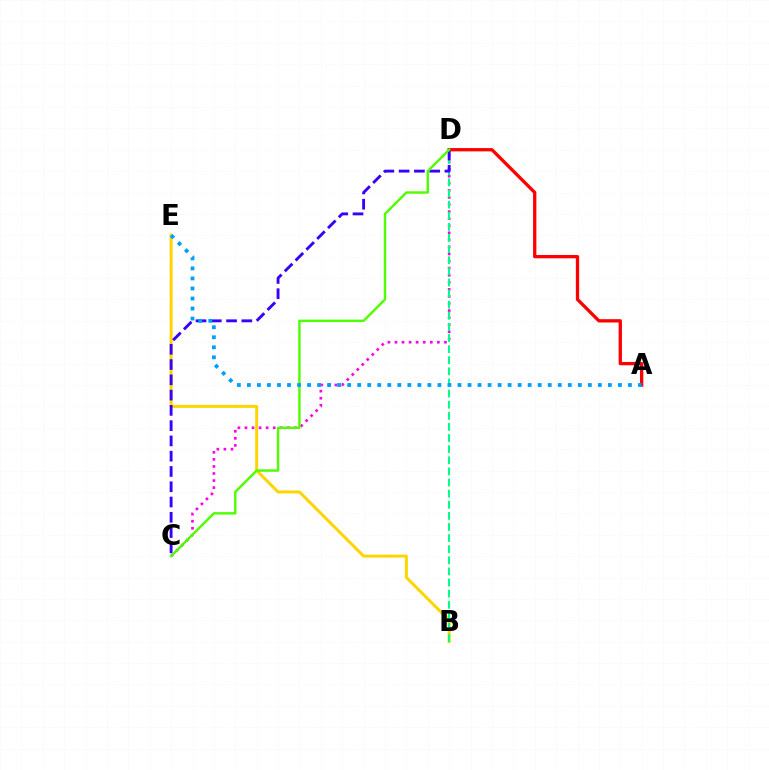{('C', 'D'): [{'color': '#ff00ed', 'line_style': 'dotted', 'thickness': 1.92}, {'color': '#3700ff', 'line_style': 'dashed', 'thickness': 2.07}, {'color': '#4fff00', 'line_style': 'solid', 'thickness': 1.75}], ('B', 'E'): [{'color': '#ffd500', 'line_style': 'solid', 'thickness': 2.16}], ('B', 'D'): [{'color': '#00ff86', 'line_style': 'dashed', 'thickness': 1.51}], ('A', 'D'): [{'color': '#ff0000', 'line_style': 'solid', 'thickness': 2.38}], ('A', 'E'): [{'color': '#009eff', 'line_style': 'dotted', 'thickness': 2.72}]}